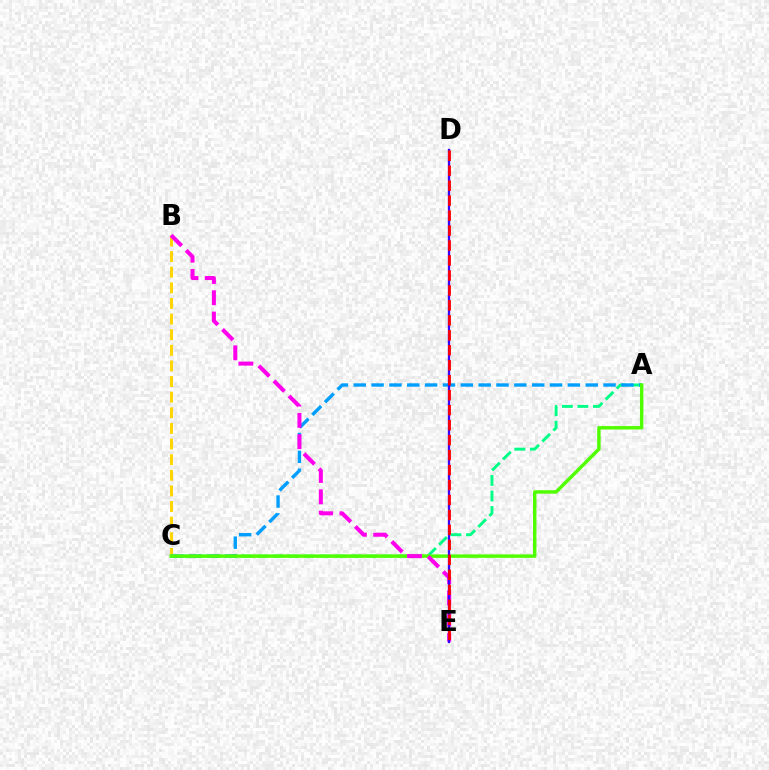{('B', 'C'): [{'color': '#ffd500', 'line_style': 'dashed', 'thickness': 2.12}], ('A', 'C'): [{'color': '#00ff86', 'line_style': 'dashed', 'thickness': 2.11}, {'color': '#009eff', 'line_style': 'dashed', 'thickness': 2.42}, {'color': '#4fff00', 'line_style': 'solid', 'thickness': 2.47}], ('B', 'E'): [{'color': '#ff00ed', 'line_style': 'dashed', 'thickness': 2.9}], ('D', 'E'): [{'color': '#3700ff', 'line_style': 'solid', 'thickness': 1.66}, {'color': '#ff0000', 'line_style': 'dashed', 'thickness': 2.03}]}